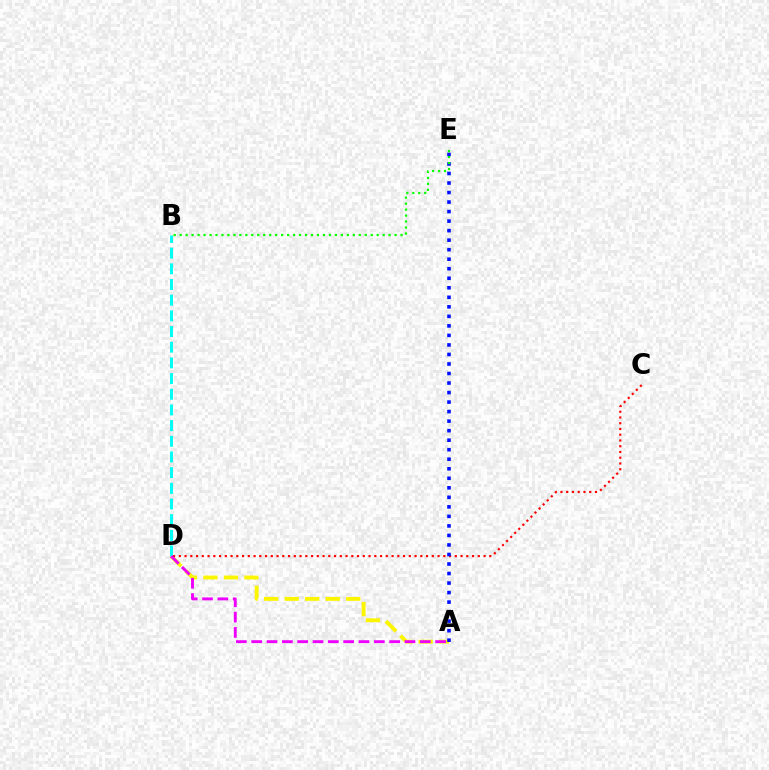{('A', 'D'): [{'color': '#fcf500', 'line_style': 'dashed', 'thickness': 2.79}, {'color': '#ee00ff', 'line_style': 'dashed', 'thickness': 2.08}], ('B', 'D'): [{'color': '#00fff6', 'line_style': 'dashed', 'thickness': 2.13}], ('C', 'D'): [{'color': '#ff0000', 'line_style': 'dotted', 'thickness': 1.56}], ('A', 'E'): [{'color': '#0010ff', 'line_style': 'dotted', 'thickness': 2.59}], ('B', 'E'): [{'color': '#08ff00', 'line_style': 'dotted', 'thickness': 1.62}]}